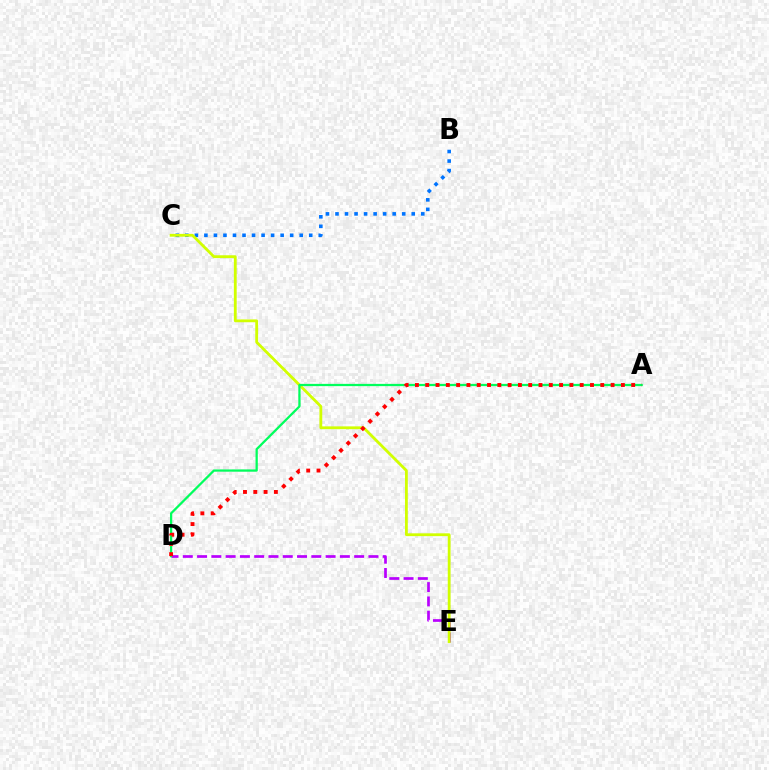{('B', 'C'): [{'color': '#0074ff', 'line_style': 'dotted', 'thickness': 2.59}], ('D', 'E'): [{'color': '#b900ff', 'line_style': 'dashed', 'thickness': 1.94}], ('C', 'E'): [{'color': '#d1ff00', 'line_style': 'solid', 'thickness': 2.02}], ('A', 'D'): [{'color': '#00ff5c', 'line_style': 'solid', 'thickness': 1.63}, {'color': '#ff0000', 'line_style': 'dotted', 'thickness': 2.8}]}